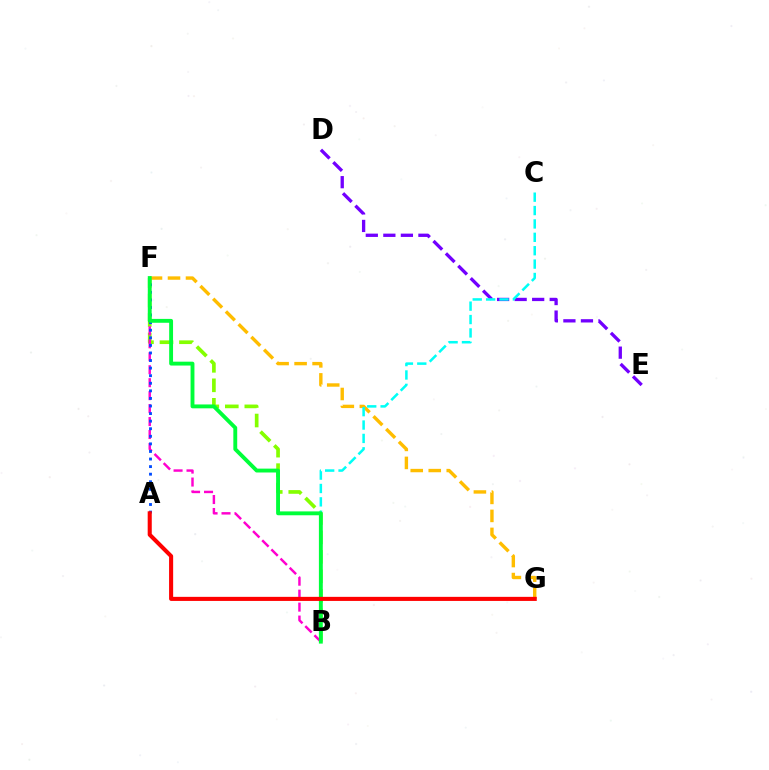{('B', 'F'): [{'color': '#84ff00', 'line_style': 'dashed', 'thickness': 2.65}, {'color': '#ff00cf', 'line_style': 'dashed', 'thickness': 1.76}, {'color': '#00ff39', 'line_style': 'solid', 'thickness': 2.79}], ('D', 'E'): [{'color': '#7200ff', 'line_style': 'dashed', 'thickness': 2.38}], ('F', 'G'): [{'color': '#ffbd00', 'line_style': 'dashed', 'thickness': 2.45}], ('B', 'C'): [{'color': '#00fff6', 'line_style': 'dashed', 'thickness': 1.82}], ('A', 'F'): [{'color': '#004bff', 'line_style': 'dotted', 'thickness': 2.06}], ('A', 'G'): [{'color': '#ff0000', 'line_style': 'solid', 'thickness': 2.93}]}